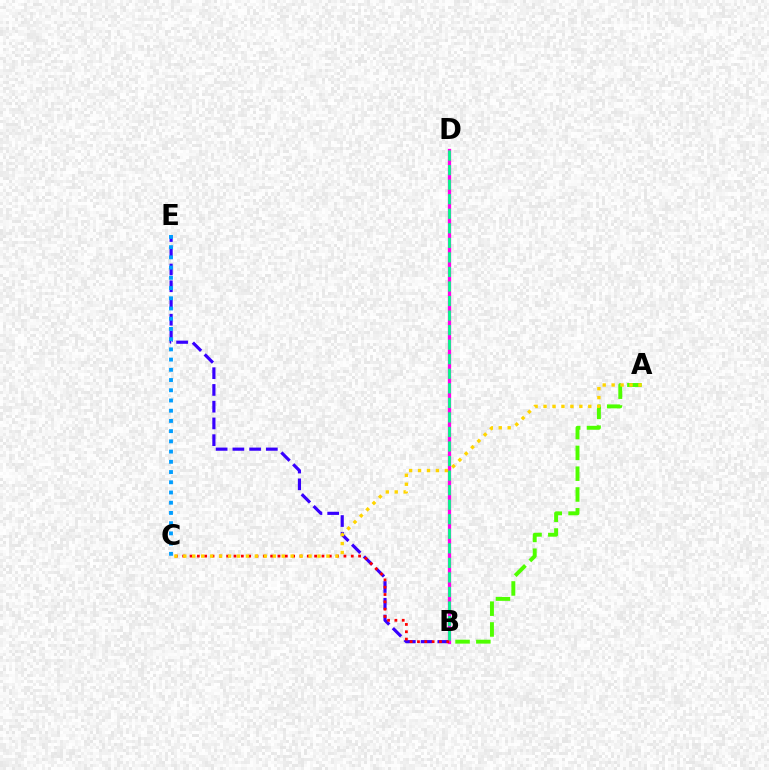{('B', 'E'): [{'color': '#3700ff', 'line_style': 'dashed', 'thickness': 2.27}], ('A', 'B'): [{'color': '#4fff00', 'line_style': 'dashed', 'thickness': 2.83}], ('B', 'D'): [{'color': '#ff00ed', 'line_style': 'solid', 'thickness': 2.36}, {'color': '#00ff86', 'line_style': 'dashed', 'thickness': 1.98}], ('C', 'E'): [{'color': '#009eff', 'line_style': 'dotted', 'thickness': 2.78}], ('B', 'C'): [{'color': '#ff0000', 'line_style': 'dotted', 'thickness': 1.99}], ('A', 'C'): [{'color': '#ffd500', 'line_style': 'dotted', 'thickness': 2.43}]}